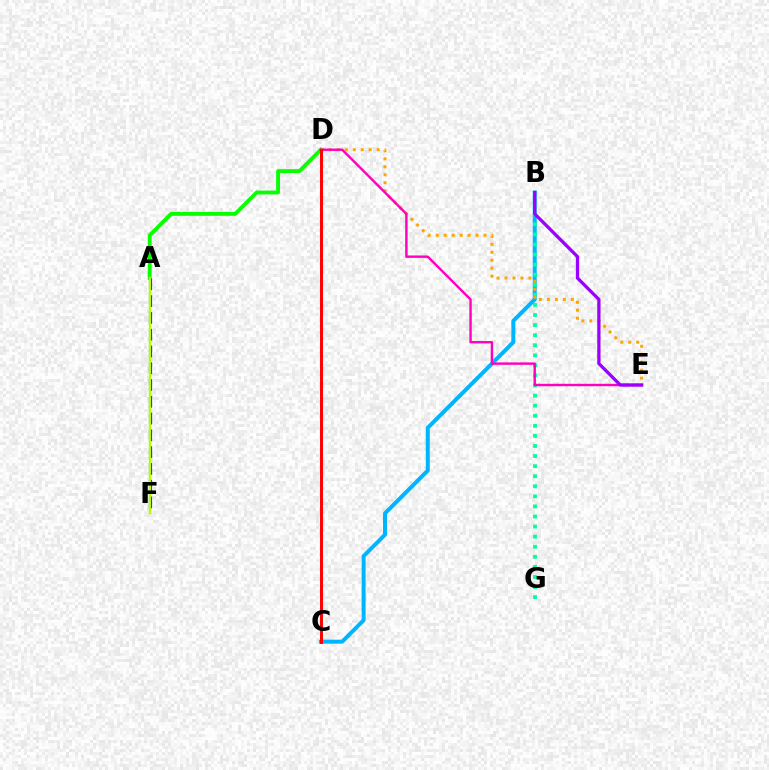{('B', 'C'): [{'color': '#00b5ff', 'line_style': 'solid', 'thickness': 2.87}], ('B', 'G'): [{'color': '#00ff9d', 'line_style': 'dotted', 'thickness': 2.74}], ('A', 'D'): [{'color': '#08ff00', 'line_style': 'solid', 'thickness': 2.78}], ('D', 'E'): [{'color': '#ffa500', 'line_style': 'dotted', 'thickness': 2.17}, {'color': '#ff00bd', 'line_style': 'solid', 'thickness': 1.73}], ('A', 'F'): [{'color': '#0010ff', 'line_style': 'dashed', 'thickness': 2.28}, {'color': '#b3ff00', 'line_style': 'solid', 'thickness': 1.74}], ('B', 'E'): [{'color': '#9b00ff', 'line_style': 'solid', 'thickness': 2.36}], ('C', 'D'): [{'color': '#ff0000', 'line_style': 'solid', 'thickness': 2.12}]}